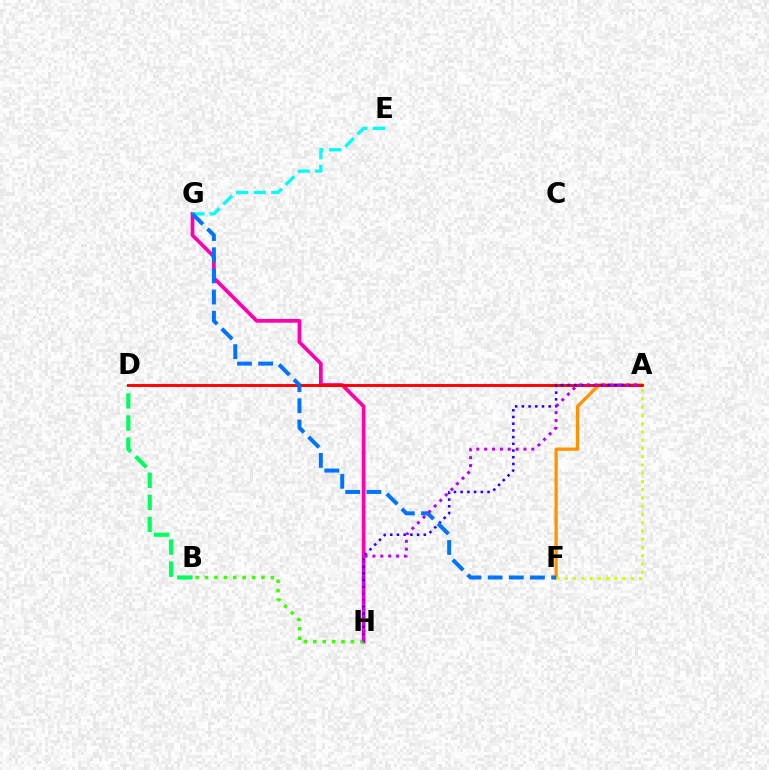{('G', 'H'): [{'color': '#ff00ac', 'line_style': 'solid', 'thickness': 2.69}], ('E', 'G'): [{'color': '#00fff6', 'line_style': 'dashed', 'thickness': 2.39}], ('A', 'F'): [{'color': '#ff9400', 'line_style': 'solid', 'thickness': 2.37}, {'color': '#d1ff00', 'line_style': 'dotted', 'thickness': 2.24}], ('B', 'D'): [{'color': '#00ff5c', 'line_style': 'dashed', 'thickness': 3.0}], ('A', 'D'): [{'color': '#ff0000', 'line_style': 'solid', 'thickness': 2.08}], ('A', 'H'): [{'color': '#2500ff', 'line_style': 'dotted', 'thickness': 1.82}, {'color': '#b900ff', 'line_style': 'dotted', 'thickness': 2.14}], ('B', 'H'): [{'color': '#3dff00', 'line_style': 'dotted', 'thickness': 2.56}], ('F', 'G'): [{'color': '#0074ff', 'line_style': 'dashed', 'thickness': 2.87}]}